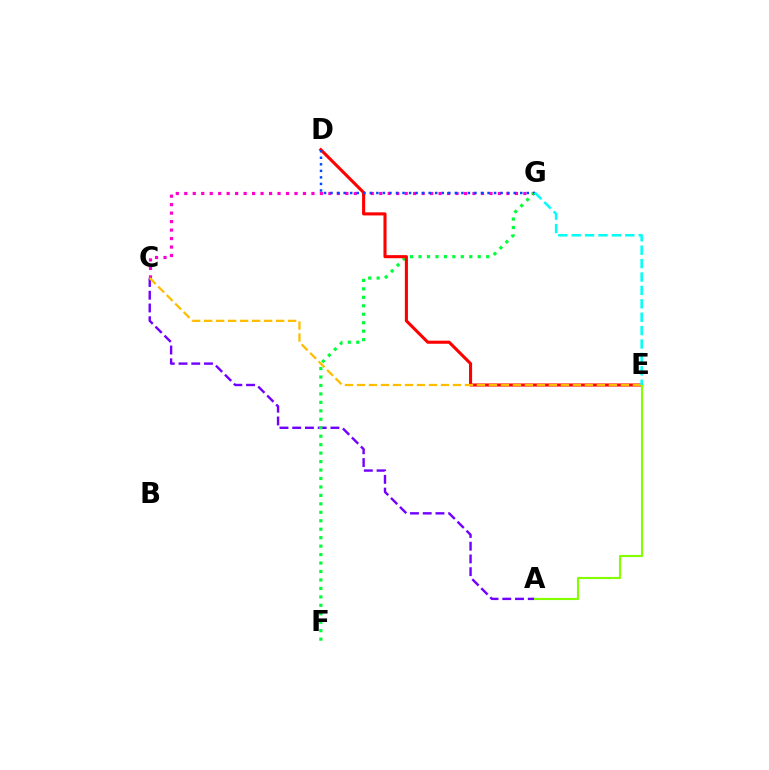{('C', 'G'): [{'color': '#ff00cf', 'line_style': 'dotted', 'thickness': 2.3}], ('A', 'C'): [{'color': '#7200ff', 'line_style': 'dashed', 'thickness': 1.73}], ('F', 'G'): [{'color': '#00ff39', 'line_style': 'dotted', 'thickness': 2.3}], ('D', 'E'): [{'color': '#ff0000', 'line_style': 'solid', 'thickness': 2.22}], ('D', 'G'): [{'color': '#004bff', 'line_style': 'dotted', 'thickness': 1.78}], ('A', 'E'): [{'color': '#84ff00', 'line_style': 'solid', 'thickness': 1.54}], ('C', 'E'): [{'color': '#ffbd00', 'line_style': 'dashed', 'thickness': 1.63}], ('E', 'G'): [{'color': '#00fff6', 'line_style': 'dashed', 'thickness': 1.82}]}